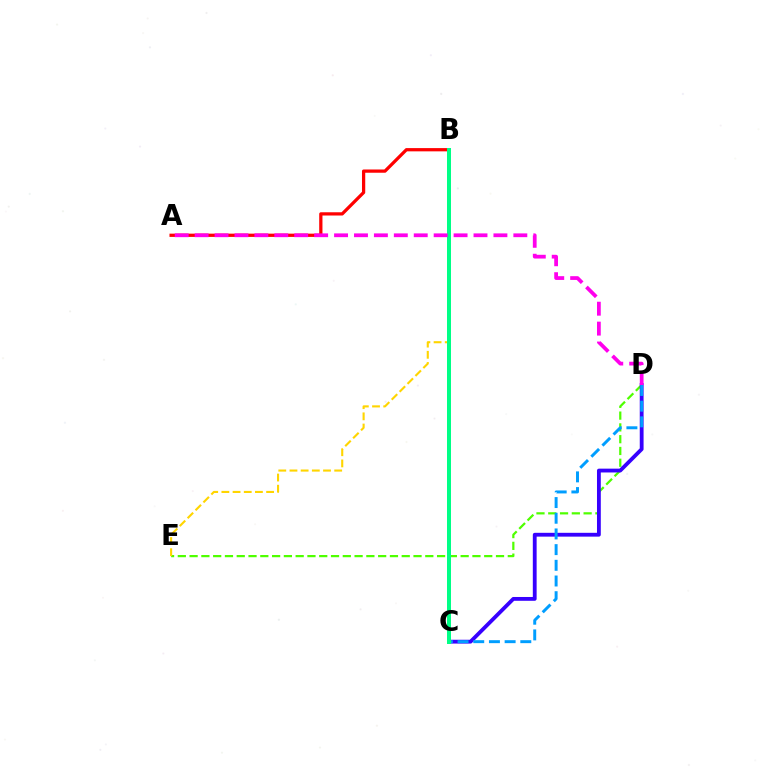{('D', 'E'): [{'color': '#4fff00', 'line_style': 'dashed', 'thickness': 1.6}], ('B', 'E'): [{'color': '#ffd500', 'line_style': 'dashed', 'thickness': 1.52}], ('C', 'D'): [{'color': '#3700ff', 'line_style': 'solid', 'thickness': 2.75}, {'color': '#009eff', 'line_style': 'dashed', 'thickness': 2.13}], ('A', 'B'): [{'color': '#ff0000', 'line_style': 'solid', 'thickness': 2.34}], ('B', 'C'): [{'color': '#00ff86', 'line_style': 'solid', 'thickness': 2.87}], ('A', 'D'): [{'color': '#ff00ed', 'line_style': 'dashed', 'thickness': 2.71}]}